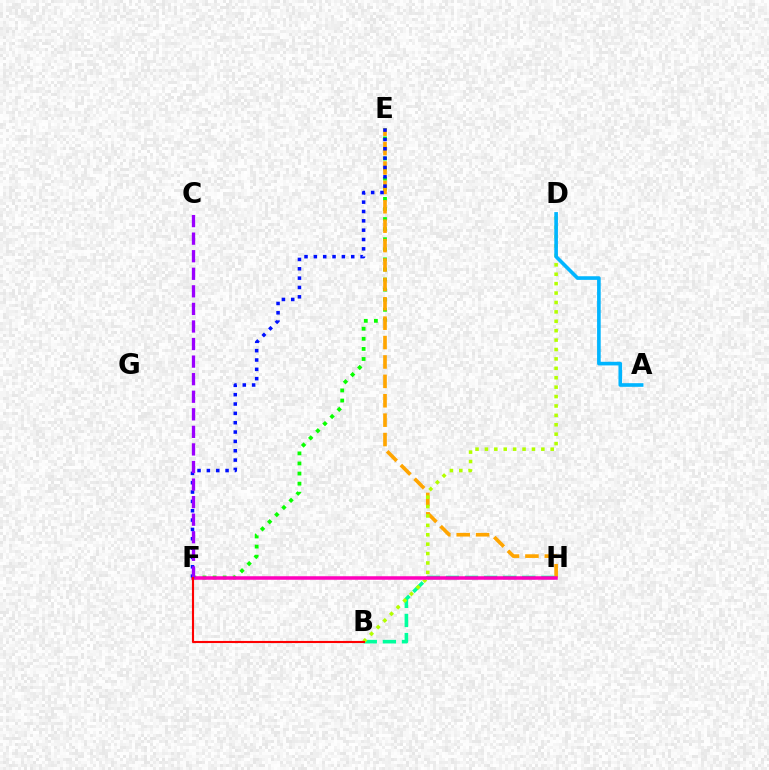{('E', 'F'): [{'color': '#08ff00', 'line_style': 'dotted', 'thickness': 2.74}, {'color': '#0010ff', 'line_style': 'dotted', 'thickness': 2.54}], ('E', 'H'): [{'color': '#ffa500', 'line_style': 'dashed', 'thickness': 2.64}], ('B', 'H'): [{'color': '#00ff9d', 'line_style': 'dashed', 'thickness': 2.6}], ('B', 'D'): [{'color': '#b3ff00', 'line_style': 'dotted', 'thickness': 2.56}], ('F', 'H'): [{'color': '#ff00bd', 'line_style': 'solid', 'thickness': 2.53}], ('C', 'F'): [{'color': '#9b00ff', 'line_style': 'dashed', 'thickness': 2.39}], ('A', 'D'): [{'color': '#00b5ff', 'line_style': 'solid', 'thickness': 2.61}], ('B', 'F'): [{'color': '#ff0000', 'line_style': 'solid', 'thickness': 1.53}]}